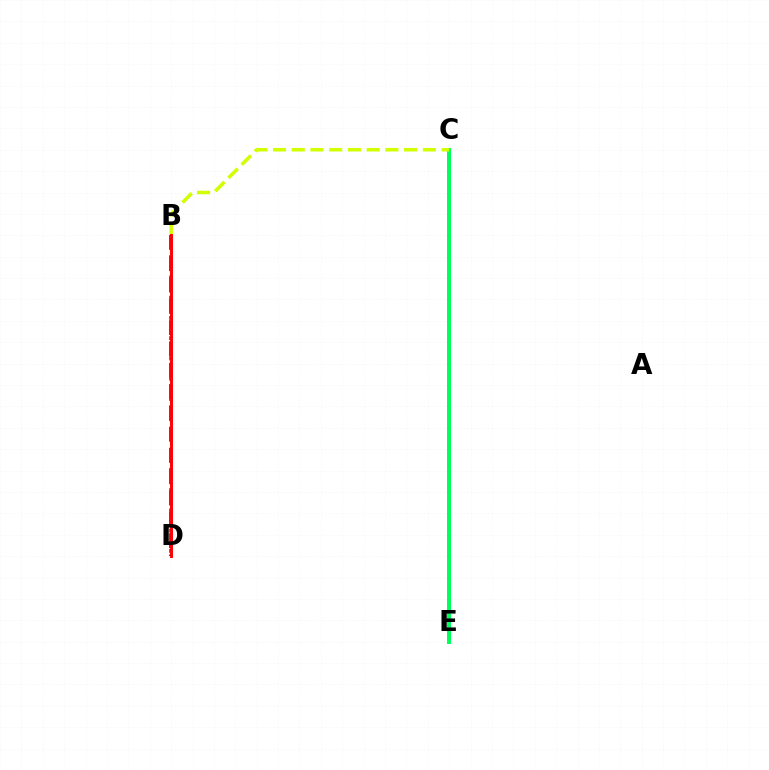{('B', 'D'): [{'color': '#0074ff', 'line_style': 'dotted', 'thickness': 2.75}, {'color': '#b900ff', 'line_style': 'dashed', 'thickness': 2.89}, {'color': '#ff0000', 'line_style': 'solid', 'thickness': 2.11}], ('C', 'E'): [{'color': '#00ff5c', 'line_style': 'solid', 'thickness': 2.87}], ('B', 'C'): [{'color': '#d1ff00', 'line_style': 'dashed', 'thickness': 2.54}]}